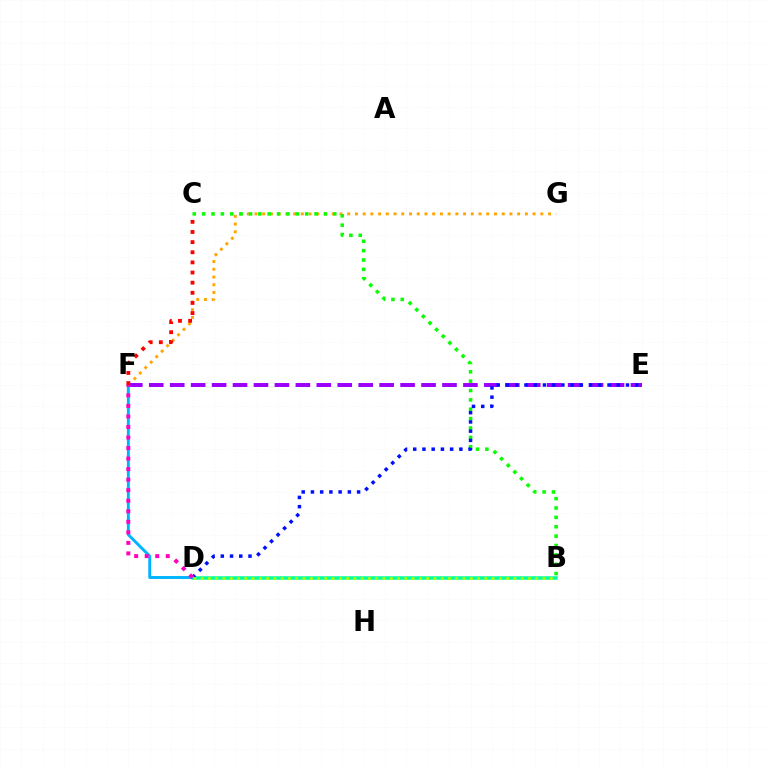{('F', 'G'): [{'color': '#ffa500', 'line_style': 'dotted', 'thickness': 2.1}], ('B', 'D'): [{'color': '#00ff9d', 'line_style': 'solid', 'thickness': 2.52}, {'color': '#b3ff00', 'line_style': 'dotted', 'thickness': 1.98}], ('B', 'C'): [{'color': '#08ff00', 'line_style': 'dotted', 'thickness': 2.55}], ('E', 'F'): [{'color': '#9b00ff', 'line_style': 'dashed', 'thickness': 2.85}], ('D', 'E'): [{'color': '#0010ff', 'line_style': 'dotted', 'thickness': 2.51}], ('D', 'F'): [{'color': '#00b5ff', 'line_style': 'solid', 'thickness': 2.11}, {'color': '#ff00bd', 'line_style': 'dotted', 'thickness': 2.86}], ('C', 'F'): [{'color': '#ff0000', 'line_style': 'dotted', 'thickness': 2.75}]}